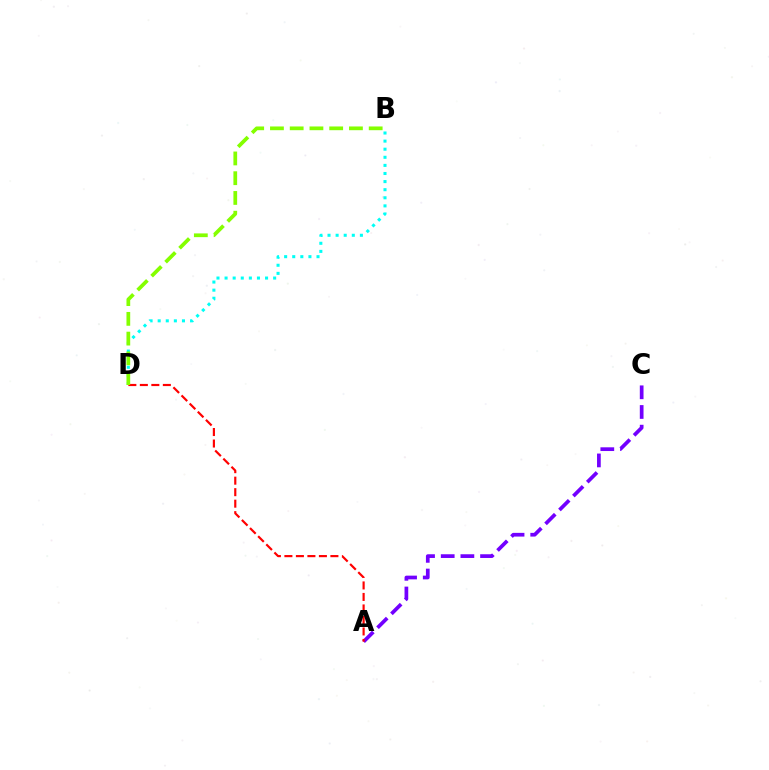{('B', 'D'): [{'color': '#00fff6', 'line_style': 'dotted', 'thickness': 2.2}, {'color': '#84ff00', 'line_style': 'dashed', 'thickness': 2.68}], ('A', 'C'): [{'color': '#7200ff', 'line_style': 'dashed', 'thickness': 2.67}], ('A', 'D'): [{'color': '#ff0000', 'line_style': 'dashed', 'thickness': 1.56}]}